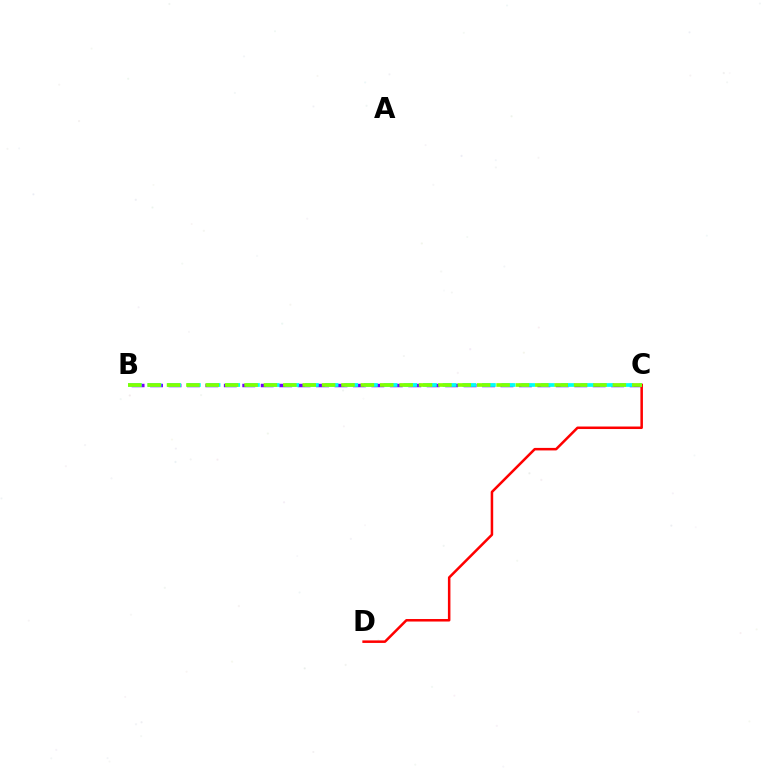{('B', 'C'): [{'color': '#7200ff', 'line_style': 'dashed', 'thickness': 2.51}, {'color': '#00fff6', 'line_style': 'dashed', 'thickness': 2.67}, {'color': '#84ff00', 'line_style': 'dashed', 'thickness': 2.63}], ('C', 'D'): [{'color': '#ff0000', 'line_style': 'solid', 'thickness': 1.81}]}